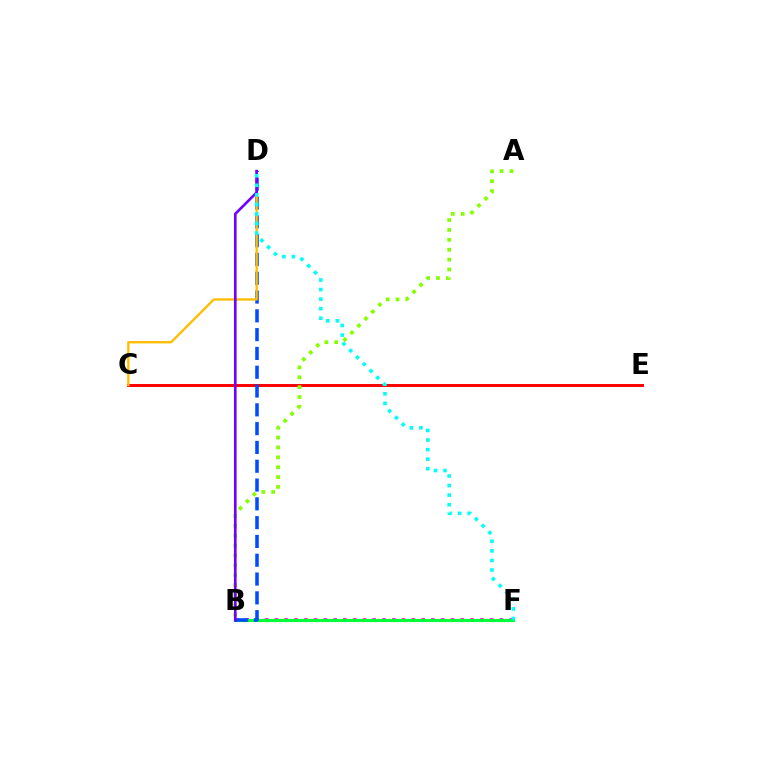{('C', 'E'): [{'color': '#ff0000', 'line_style': 'solid', 'thickness': 2.14}], ('A', 'B'): [{'color': '#84ff00', 'line_style': 'dotted', 'thickness': 2.68}], ('B', 'F'): [{'color': '#ff00cf', 'line_style': 'dotted', 'thickness': 2.66}, {'color': '#00ff39', 'line_style': 'solid', 'thickness': 2.26}], ('B', 'D'): [{'color': '#004bff', 'line_style': 'dashed', 'thickness': 2.55}, {'color': '#7200ff', 'line_style': 'solid', 'thickness': 1.92}], ('C', 'D'): [{'color': '#ffbd00', 'line_style': 'solid', 'thickness': 1.68}], ('D', 'F'): [{'color': '#00fff6', 'line_style': 'dotted', 'thickness': 2.6}]}